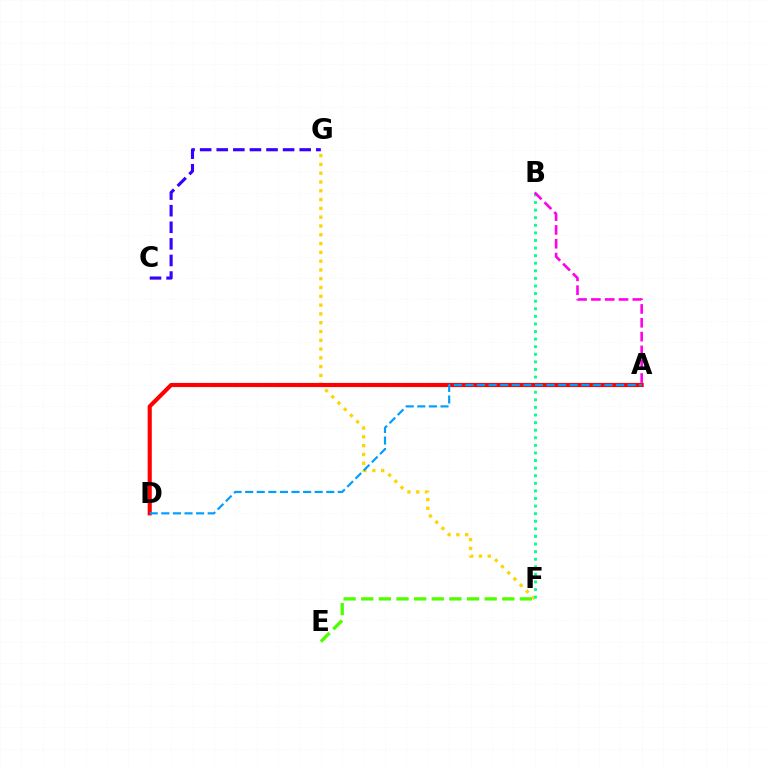{('F', 'G'): [{'color': '#ffd500', 'line_style': 'dotted', 'thickness': 2.39}], ('E', 'F'): [{'color': '#4fff00', 'line_style': 'dashed', 'thickness': 2.4}], ('B', 'F'): [{'color': '#00ff86', 'line_style': 'dotted', 'thickness': 2.06}], ('A', 'D'): [{'color': '#ff0000', 'line_style': 'solid', 'thickness': 2.96}, {'color': '#009eff', 'line_style': 'dashed', 'thickness': 1.57}], ('A', 'B'): [{'color': '#ff00ed', 'line_style': 'dashed', 'thickness': 1.88}], ('C', 'G'): [{'color': '#3700ff', 'line_style': 'dashed', 'thickness': 2.25}]}